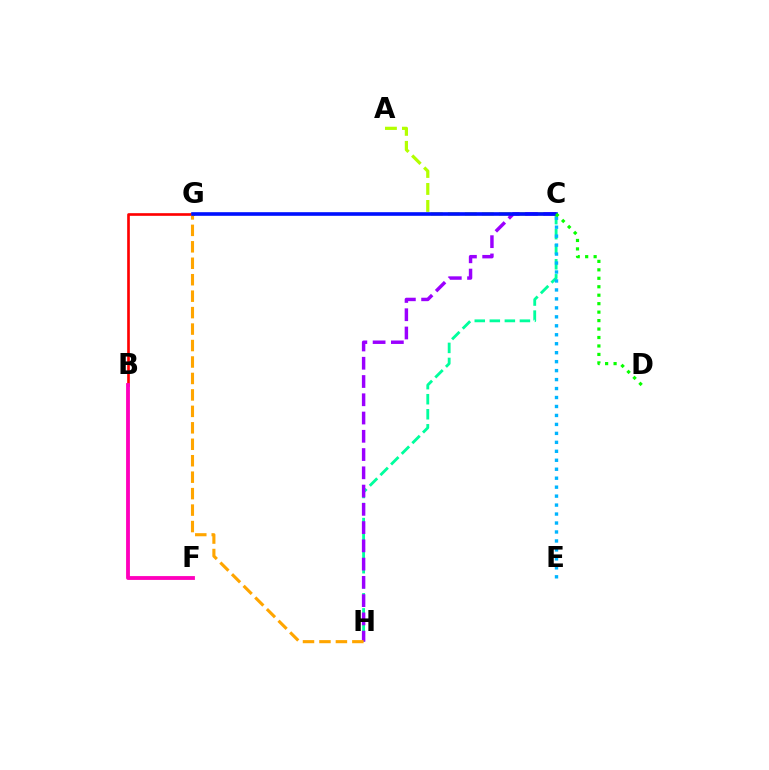{('B', 'G'): [{'color': '#ff0000', 'line_style': 'solid', 'thickness': 1.91}], ('A', 'C'): [{'color': '#b3ff00', 'line_style': 'dashed', 'thickness': 2.31}], ('C', 'H'): [{'color': '#00ff9d', 'line_style': 'dashed', 'thickness': 2.04}, {'color': '#9b00ff', 'line_style': 'dashed', 'thickness': 2.48}], ('C', 'E'): [{'color': '#00b5ff', 'line_style': 'dotted', 'thickness': 2.44}], ('G', 'H'): [{'color': '#ffa500', 'line_style': 'dashed', 'thickness': 2.24}], ('C', 'G'): [{'color': '#0010ff', 'line_style': 'solid', 'thickness': 2.61}], ('C', 'D'): [{'color': '#08ff00', 'line_style': 'dotted', 'thickness': 2.3}], ('B', 'F'): [{'color': '#ff00bd', 'line_style': 'solid', 'thickness': 2.75}]}